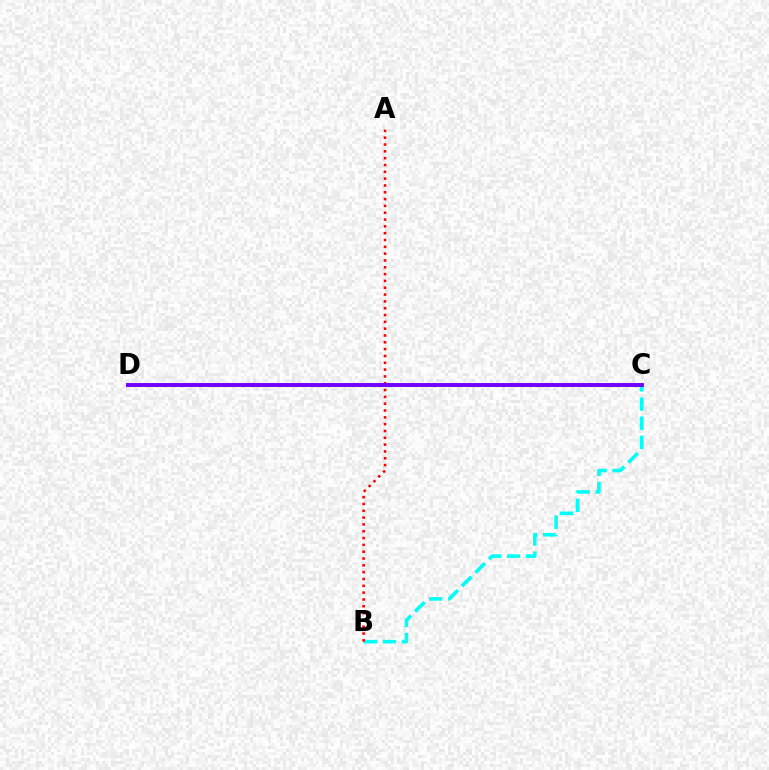{('B', 'C'): [{'color': '#00fff6', 'line_style': 'dashed', 'thickness': 2.6}], ('A', 'B'): [{'color': '#ff0000', 'line_style': 'dotted', 'thickness': 1.85}], ('C', 'D'): [{'color': '#84ff00', 'line_style': 'dotted', 'thickness': 2.36}, {'color': '#7200ff', 'line_style': 'solid', 'thickness': 2.82}]}